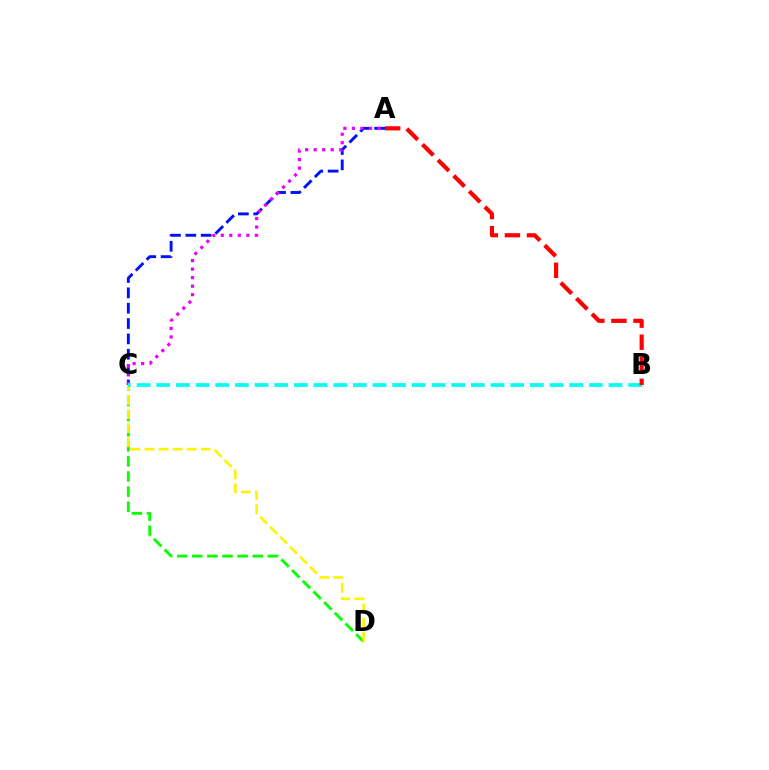{('A', 'C'): [{'color': '#0010ff', 'line_style': 'dashed', 'thickness': 2.09}, {'color': '#ee00ff', 'line_style': 'dotted', 'thickness': 2.31}], ('C', 'D'): [{'color': '#08ff00', 'line_style': 'dashed', 'thickness': 2.05}, {'color': '#fcf500', 'line_style': 'dashed', 'thickness': 1.91}], ('B', 'C'): [{'color': '#00fff6', 'line_style': 'dashed', 'thickness': 2.67}], ('A', 'B'): [{'color': '#ff0000', 'line_style': 'dashed', 'thickness': 3.0}]}